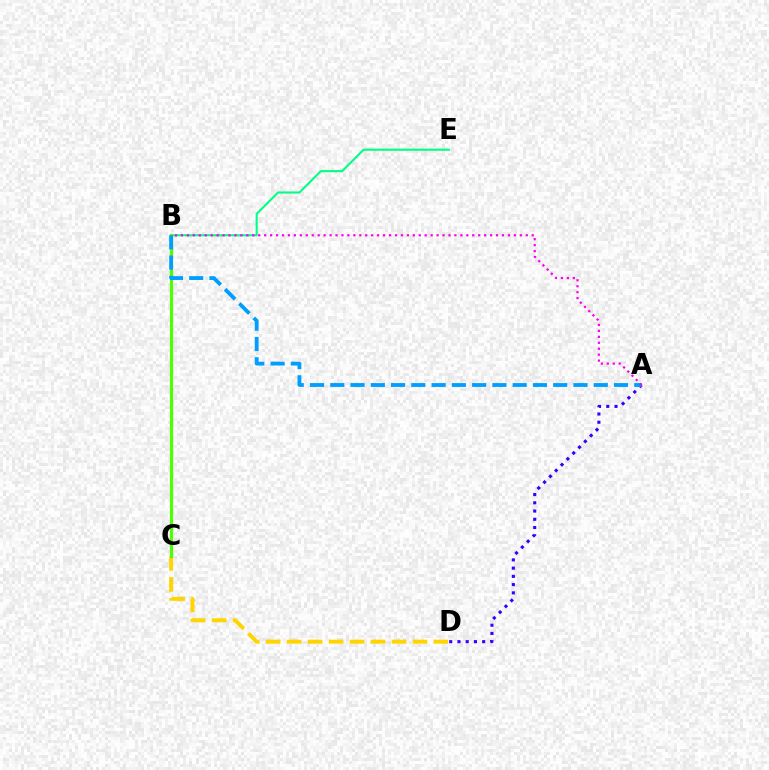{('B', 'C'): [{'color': '#ff0000', 'line_style': 'dotted', 'thickness': 1.83}, {'color': '#4fff00', 'line_style': 'solid', 'thickness': 2.3}], ('C', 'D'): [{'color': '#ffd500', 'line_style': 'dashed', 'thickness': 2.85}], ('B', 'E'): [{'color': '#00ff86', 'line_style': 'solid', 'thickness': 1.5}], ('A', 'D'): [{'color': '#3700ff', 'line_style': 'dotted', 'thickness': 2.24}], ('A', 'B'): [{'color': '#009eff', 'line_style': 'dashed', 'thickness': 2.75}, {'color': '#ff00ed', 'line_style': 'dotted', 'thickness': 1.62}]}